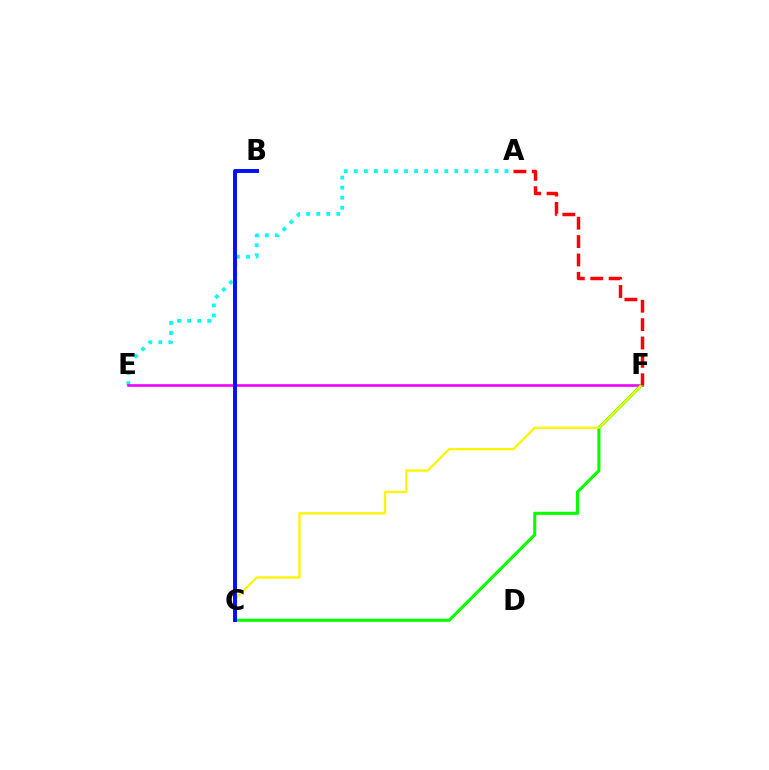{('A', 'E'): [{'color': '#00fff6', 'line_style': 'dotted', 'thickness': 2.73}], ('E', 'F'): [{'color': '#ee00ff', 'line_style': 'solid', 'thickness': 1.89}], ('C', 'F'): [{'color': '#08ff00', 'line_style': 'solid', 'thickness': 2.22}, {'color': '#fcf500', 'line_style': 'solid', 'thickness': 1.66}], ('B', 'C'): [{'color': '#0010ff', 'line_style': 'solid', 'thickness': 2.83}], ('A', 'F'): [{'color': '#ff0000', 'line_style': 'dashed', 'thickness': 2.5}]}